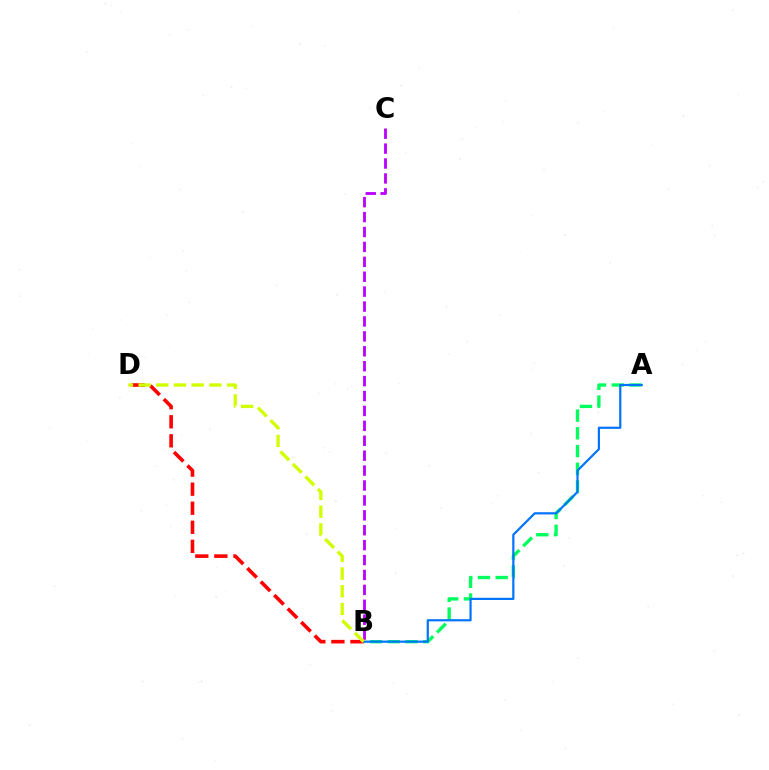{('A', 'B'): [{'color': '#00ff5c', 'line_style': 'dashed', 'thickness': 2.41}, {'color': '#0074ff', 'line_style': 'solid', 'thickness': 1.59}], ('B', 'C'): [{'color': '#b900ff', 'line_style': 'dashed', 'thickness': 2.03}], ('B', 'D'): [{'color': '#ff0000', 'line_style': 'dashed', 'thickness': 2.59}, {'color': '#d1ff00', 'line_style': 'dashed', 'thickness': 2.4}]}